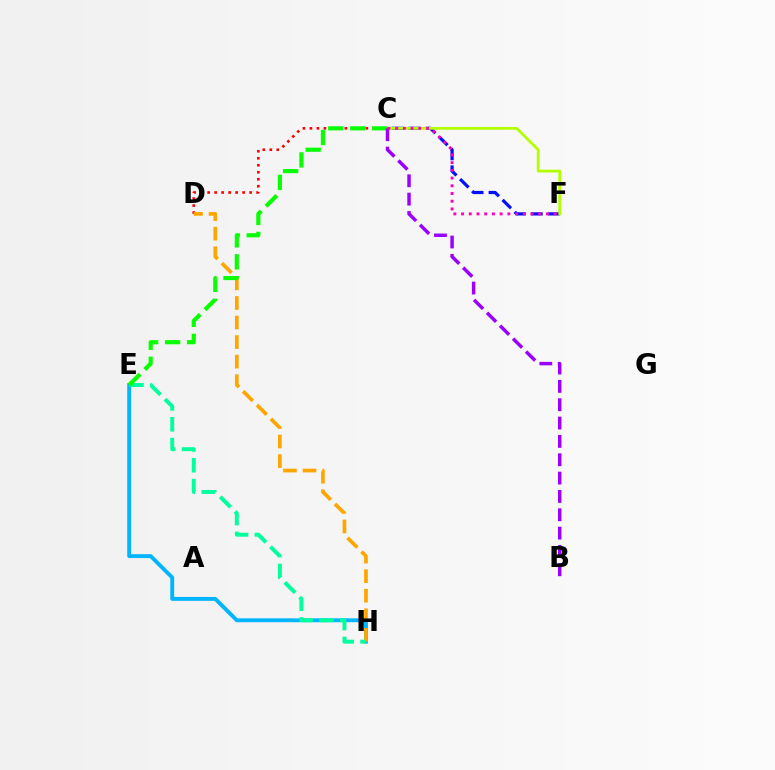{('C', 'D'): [{'color': '#ff0000', 'line_style': 'dotted', 'thickness': 1.9}], ('E', 'H'): [{'color': '#00b5ff', 'line_style': 'solid', 'thickness': 2.8}, {'color': '#00ff9d', 'line_style': 'dashed', 'thickness': 2.83}], ('C', 'F'): [{'color': '#0010ff', 'line_style': 'dashed', 'thickness': 2.31}, {'color': '#b3ff00', 'line_style': 'solid', 'thickness': 2.01}, {'color': '#ff00bd', 'line_style': 'dotted', 'thickness': 2.1}], ('D', 'H'): [{'color': '#ffa500', 'line_style': 'dashed', 'thickness': 2.66}], ('C', 'E'): [{'color': '#08ff00', 'line_style': 'dashed', 'thickness': 2.99}], ('B', 'C'): [{'color': '#9b00ff', 'line_style': 'dashed', 'thickness': 2.49}]}